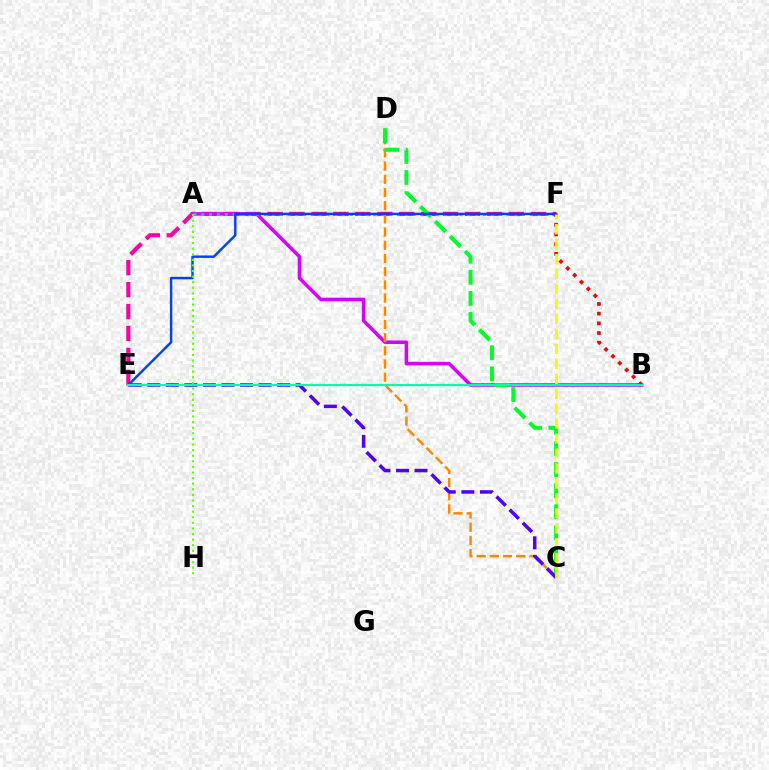{('E', 'F'): [{'color': '#ff00a0', 'line_style': 'dashed', 'thickness': 2.98}, {'color': '#003fff', 'line_style': 'solid', 'thickness': 1.74}], ('A', 'B'): [{'color': '#d600ff', 'line_style': 'solid', 'thickness': 2.54}], ('A', 'F'): [{'color': '#00c7ff', 'line_style': 'dotted', 'thickness': 2.13}], ('B', 'F'): [{'color': '#ff0000', 'line_style': 'dotted', 'thickness': 2.63}], ('C', 'D'): [{'color': '#ff8800', 'line_style': 'dashed', 'thickness': 1.79}, {'color': '#00ff27', 'line_style': 'dashed', 'thickness': 2.86}], ('C', 'E'): [{'color': '#4f00ff', 'line_style': 'dashed', 'thickness': 2.52}], ('A', 'H'): [{'color': '#66ff00', 'line_style': 'dotted', 'thickness': 1.52}], ('B', 'E'): [{'color': '#00ffaf', 'line_style': 'solid', 'thickness': 1.55}], ('C', 'F'): [{'color': '#eeff00', 'line_style': 'dashed', 'thickness': 2.03}]}